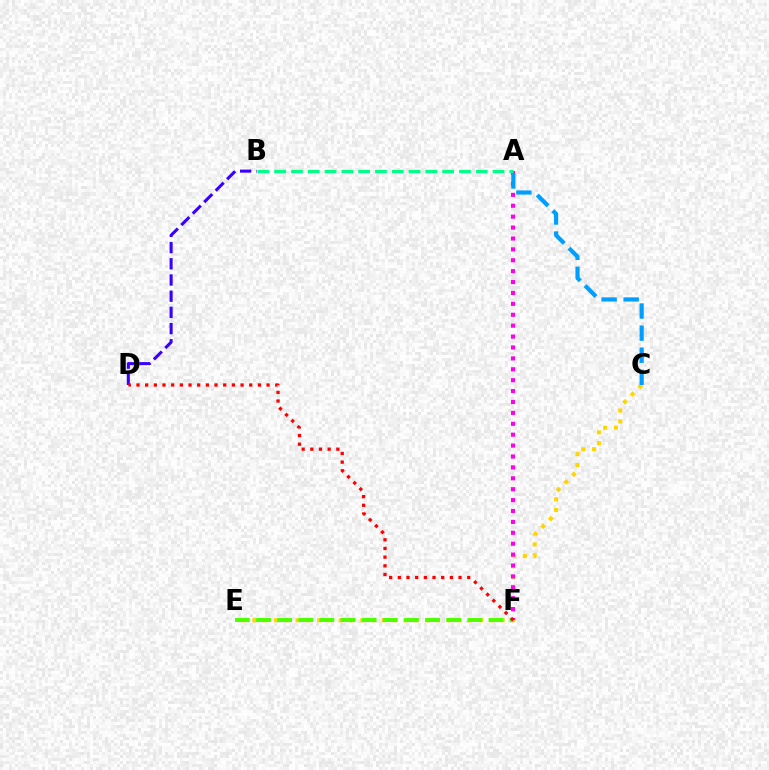{('B', 'D'): [{'color': '#3700ff', 'line_style': 'dashed', 'thickness': 2.2}], ('C', 'E'): [{'color': '#ffd500', 'line_style': 'dotted', 'thickness': 2.93}], ('E', 'F'): [{'color': '#4fff00', 'line_style': 'dashed', 'thickness': 2.87}], ('A', 'F'): [{'color': '#ff00ed', 'line_style': 'dotted', 'thickness': 2.96}], ('D', 'F'): [{'color': '#ff0000', 'line_style': 'dotted', 'thickness': 2.36}], ('A', 'C'): [{'color': '#009eff', 'line_style': 'dashed', 'thickness': 3.0}], ('A', 'B'): [{'color': '#00ff86', 'line_style': 'dashed', 'thickness': 2.28}]}